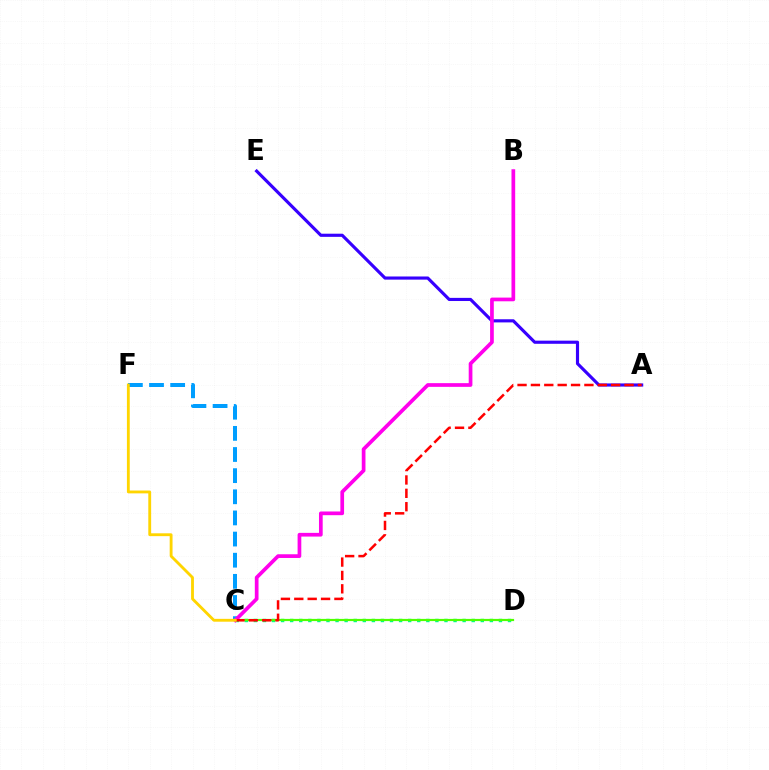{('C', 'D'): [{'color': '#00ff86', 'line_style': 'dotted', 'thickness': 2.47}, {'color': '#4fff00', 'line_style': 'solid', 'thickness': 1.58}], ('C', 'F'): [{'color': '#009eff', 'line_style': 'dashed', 'thickness': 2.87}, {'color': '#ffd500', 'line_style': 'solid', 'thickness': 2.05}], ('A', 'E'): [{'color': '#3700ff', 'line_style': 'solid', 'thickness': 2.27}], ('B', 'C'): [{'color': '#ff00ed', 'line_style': 'solid', 'thickness': 2.67}], ('A', 'C'): [{'color': '#ff0000', 'line_style': 'dashed', 'thickness': 1.82}]}